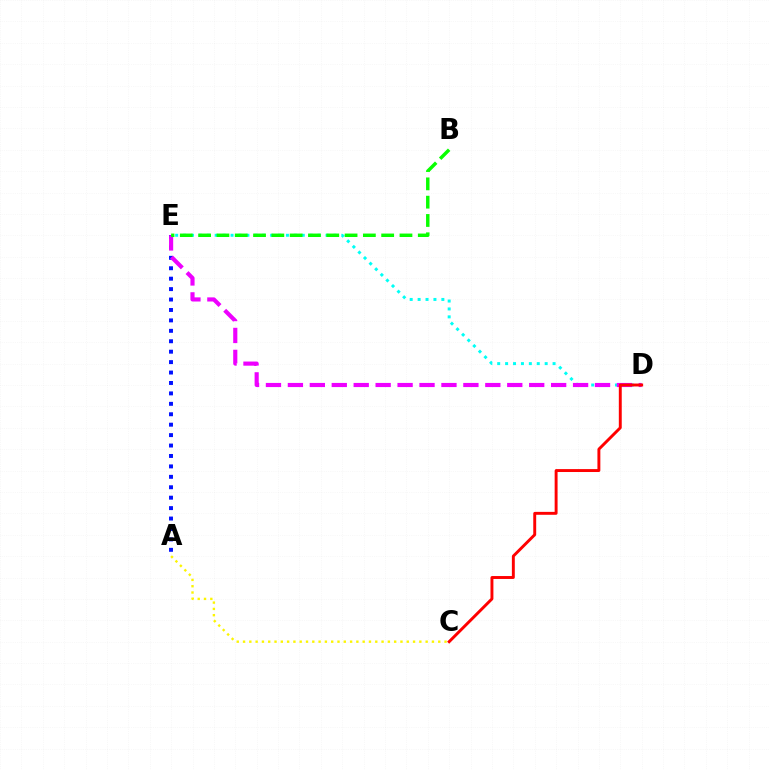{('A', 'E'): [{'color': '#0010ff', 'line_style': 'dotted', 'thickness': 2.83}], ('D', 'E'): [{'color': '#00fff6', 'line_style': 'dotted', 'thickness': 2.15}, {'color': '#ee00ff', 'line_style': 'dashed', 'thickness': 2.98}], ('C', 'D'): [{'color': '#ff0000', 'line_style': 'solid', 'thickness': 2.1}], ('B', 'E'): [{'color': '#08ff00', 'line_style': 'dashed', 'thickness': 2.49}], ('A', 'C'): [{'color': '#fcf500', 'line_style': 'dotted', 'thickness': 1.71}]}